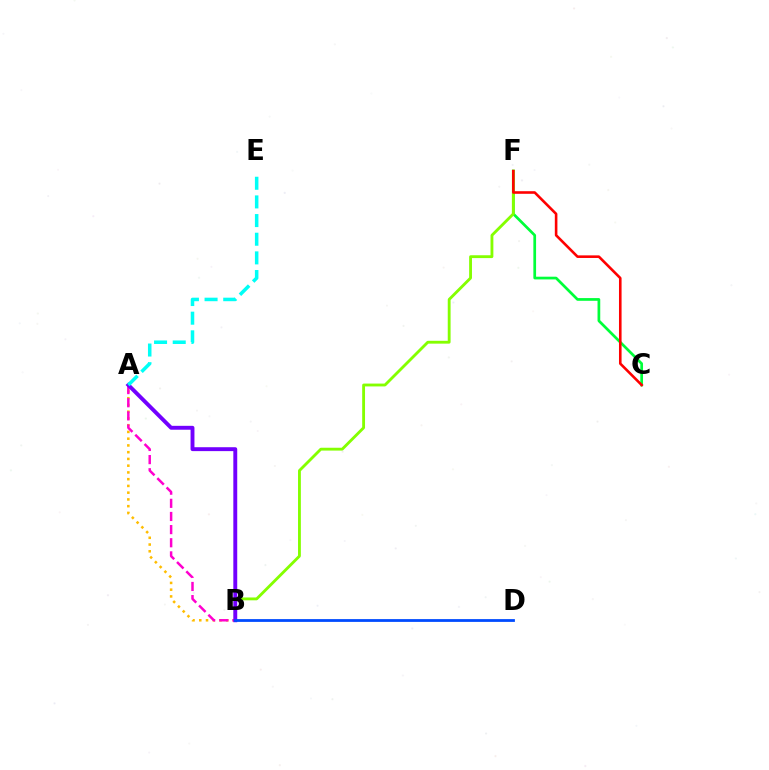{('C', 'F'): [{'color': '#00ff39', 'line_style': 'solid', 'thickness': 1.95}, {'color': '#ff0000', 'line_style': 'solid', 'thickness': 1.87}], ('A', 'B'): [{'color': '#ffbd00', 'line_style': 'dotted', 'thickness': 1.83}, {'color': '#ff00cf', 'line_style': 'dashed', 'thickness': 1.79}, {'color': '#7200ff', 'line_style': 'solid', 'thickness': 2.81}], ('B', 'F'): [{'color': '#84ff00', 'line_style': 'solid', 'thickness': 2.05}], ('A', 'E'): [{'color': '#00fff6', 'line_style': 'dashed', 'thickness': 2.53}], ('B', 'D'): [{'color': '#004bff', 'line_style': 'solid', 'thickness': 2.01}]}